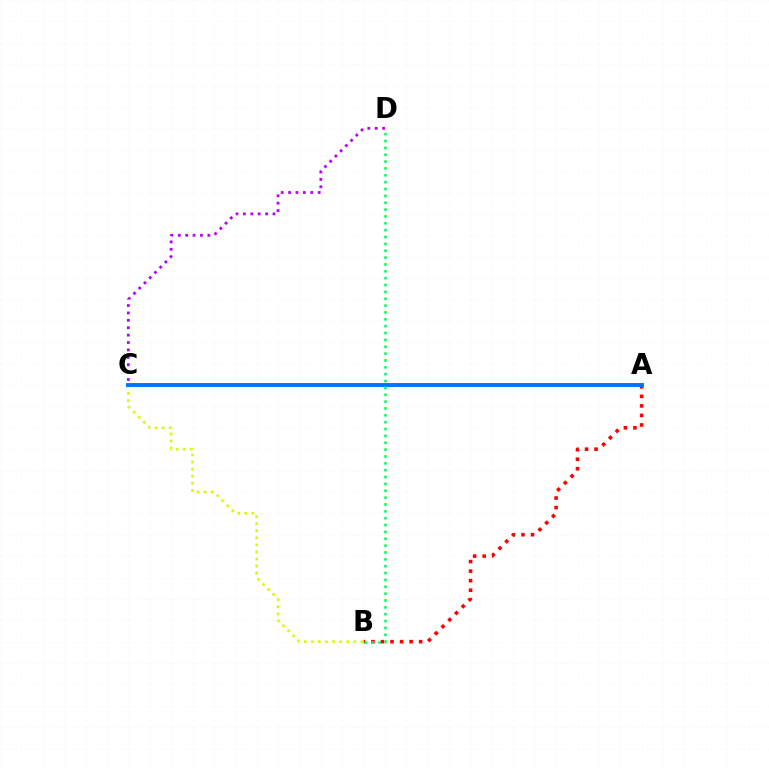{('A', 'B'): [{'color': '#ff0000', 'line_style': 'dotted', 'thickness': 2.59}], ('B', 'C'): [{'color': '#d1ff00', 'line_style': 'dotted', 'thickness': 1.92}], ('A', 'C'): [{'color': '#0074ff', 'line_style': 'solid', 'thickness': 2.81}], ('C', 'D'): [{'color': '#b900ff', 'line_style': 'dotted', 'thickness': 2.01}], ('B', 'D'): [{'color': '#00ff5c', 'line_style': 'dotted', 'thickness': 1.86}]}